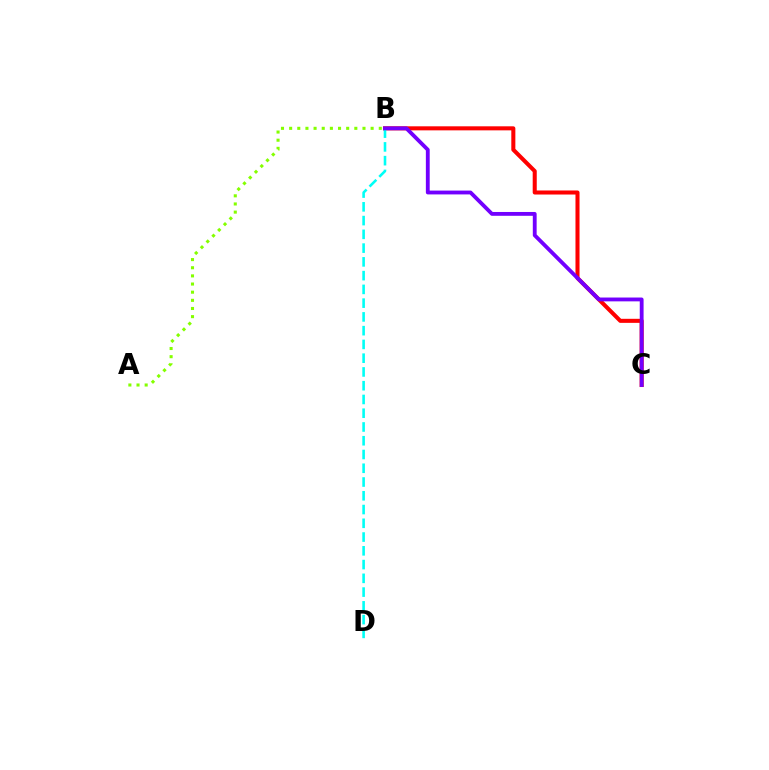{('A', 'B'): [{'color': '#84ff00', 'line_style': 'dotted', 'thickness': 2.21}], ('B', 'C'): [{'color': '#ff0000', 'line_style': 'solid', 'thickness': 2.91}, {'color': '#7200ff', 'line_style': 'solid', 'thickness': 2.76}], ('B', 'D'): [{'color': '#00fff6', 'line_style': 'dashed', 'thickness': 1.87}]}